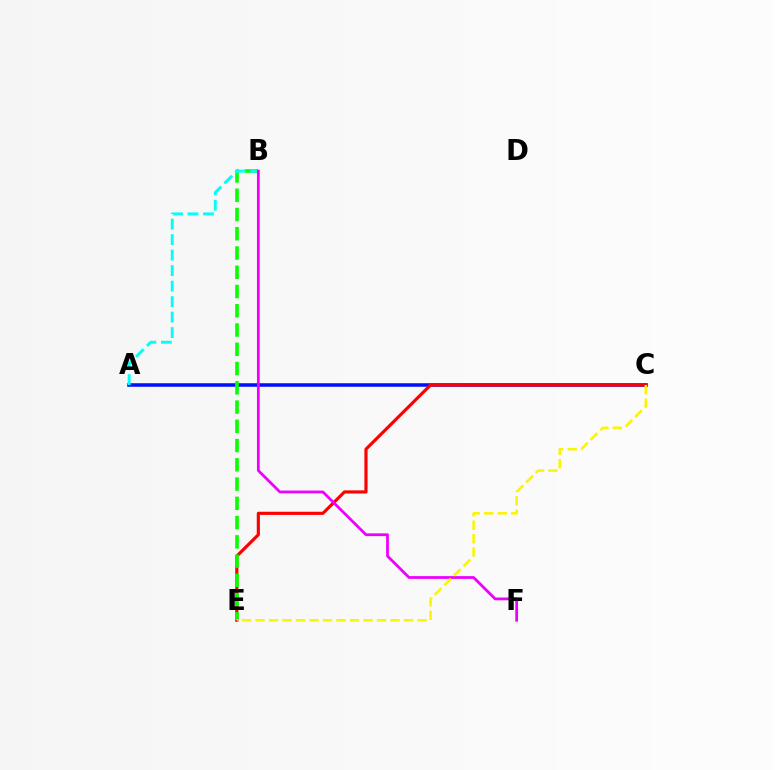{('A', 'C'): [{'color': '#0010ff', 'line_style': 'solid', 'thickness': 2.55}], ('C', 'E'): [{'color': '#ff0000', 'line_style': 'solid', 'thickness': 2.28}, {'color': '#fcf500', 'line_style': 'dashed', 'thickness': 1.83}], ('B', 'E'): [{'color': '#08ff00', 'line_style': 'dashed', 'thickness': 2.62}], ('A', 'B'): [{'color': '#00fff6', 'line_style': 'dashed', 'thickness': 2.11}], ('B', 'F'): [{'color': '#ee00ff', 'line_style': 'solid', 'thickness': 1.99}]}